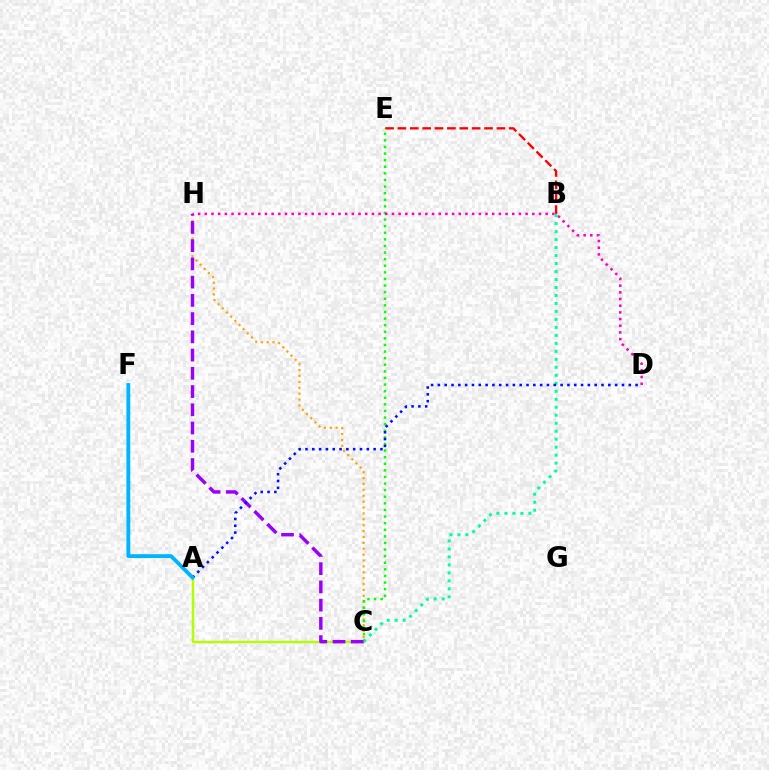{('C', 'H'): [{'color': '#ffa500', 'line_style': 'dotted', 'thickness': 1.6}, {'color': '#9b00ff', 'line_style': 'dashed', 'thickness': 2.48}], ('B', 'E'): [{'color': '#ff0000', 'line_style': 'dashed', 'thickness': 1.68}], ('C', 'E'): [{'color': '#08ff00', 'line_style': 'dotted', 'thickness': 1.79}], ('D', 'H'): [{'color': '#ff00bd', 'line_style': 'dotted', 'thickness': 1.82}], ('A', 'C'): [{'color': '#b3ff00', 'line_style': 'solid', 'thickness': 1.77}], ('B', 'C'): [{'color': '#00ff9d', 'line_style': 'dotted', 'thickness': 2.17}], ('A', 'D'): [{'color': '#0010ff', 'line_style': 'dotted', 'thickness': 1.85}], ('A', 'F'): [{'color': '#00b5ff', 'line_style': 'solid', 'thickness': 2.78}]}